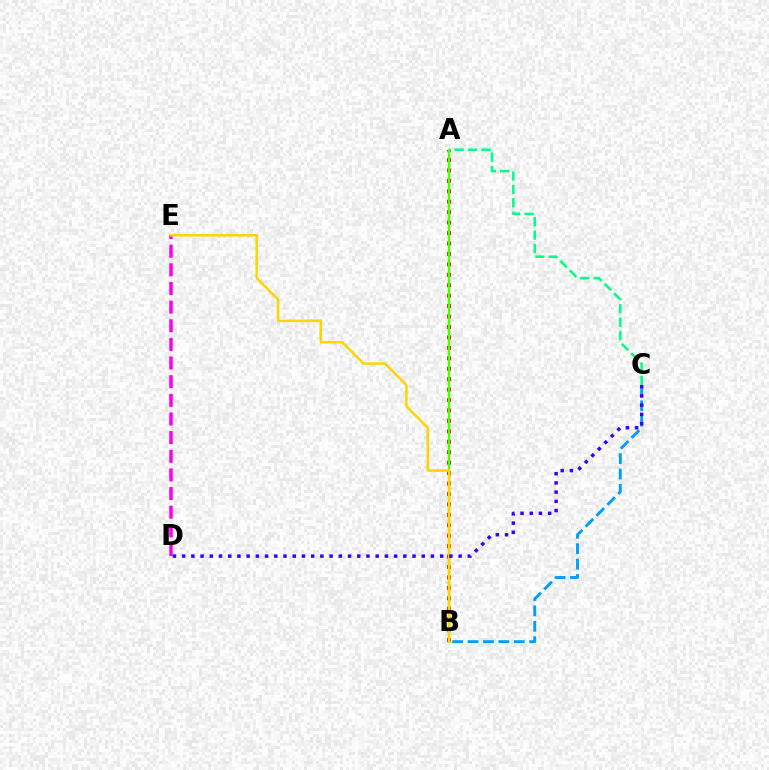{('D', 'E'): [{'color': '#ff00ed', 'line_style': 'dashed', 'thickness': 2.53}], ('B', 'C'): [{'color': '#009eff', 'line_style': 'dashed', 'thickness': 2.09}], ('A', 'B'): [{'color': '#ff0000', 'line_style': 'dotted', 'thickness': 2.84}, {'color': '#4fff00', 'line_style': 'solid', 'thickness': 1.71}], ('B', 'E'): [{'color': '#ffd500', 'line_style': 'solid', 'thickness': 1.79}], ('C', 'D'): [{'color': '#3700ff', 'line_style': 'dotted', 'thickness': 2.5}], ('A', 'C'): [{'color': '#00ff86', 'line_style': 'dashed', 'thickness': 1.82}]}